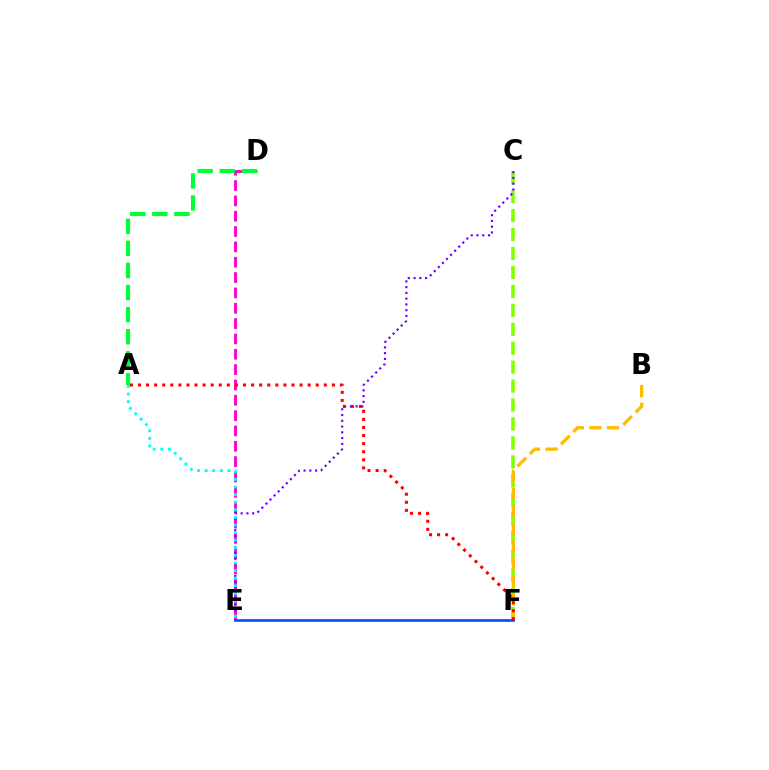{('C', 'F'): [{'color': '#84ff00', 'line_style': 'dashed', 'thickness': 2.57}], ('D', 'E'): [{'color': '#ff00cf', 'line_style': 'dashed', 'thickness': 2.08}], ('A', 'D'): [{'color': '#00ff39', 'line_style': 'dashed', 'thickness': 3.0}], ('C', 'E'): [{'color': '#7200ff', 'line_style': 'dotted', 'thickness': 1.56}], ('B', 'F'): [{'color': '#ffbd00', 'line_style': 'dashed', 'thickness': 2.39}], ('E', 'F'): [{'color': '#004bff', 'line_style': 'solid', 'thickness': 1.89}], ('A', 'E'): [{'color': '#00fff6', 'line_style': 'dotted', 'thickness': 2.07}], ('A', 'F'): [{'color': '#ff0000', 'line_style': 'dotted', 'thickness': 2.2}]}